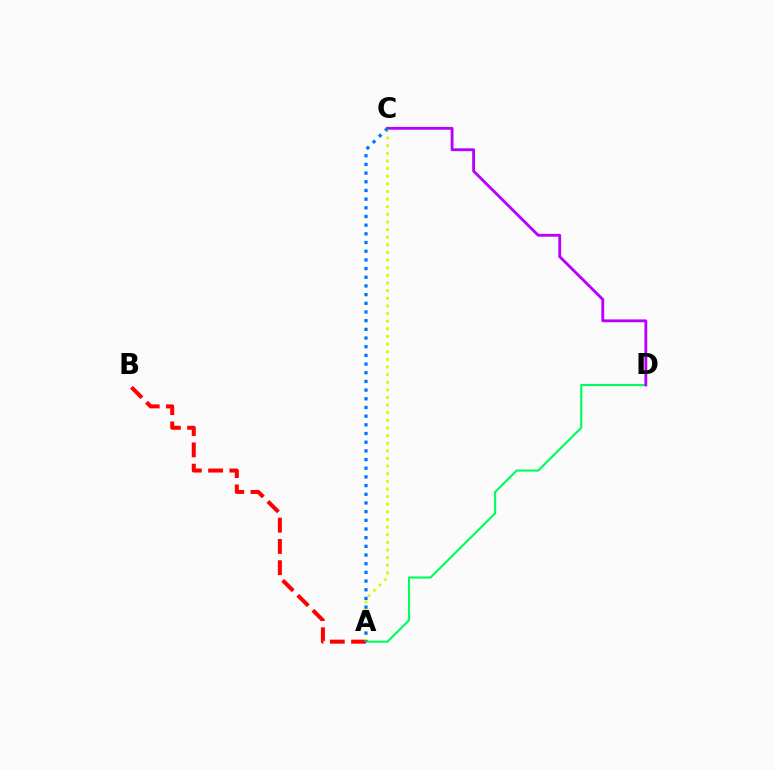{('A', 'D'): [{'color': '#00ff5c', 'line_style': 'solid', 'thickness': 1.55}], ('C', 'D'): [{'color': '#b900ff', 'line_style': 'solid', 'thickness': 2.05}], ('A', 'B'): [{'color': '#ff0000', 'line_style': 'dashed', 'thickness': 2.89}], ('A', 'C'): [{'color': '#d1ff00', 'line_style': 'dotted', 'thickness': 2.07}, {'color': '#0074ff', 'line_style': 'dotted', 'thickness': 2.36}]}